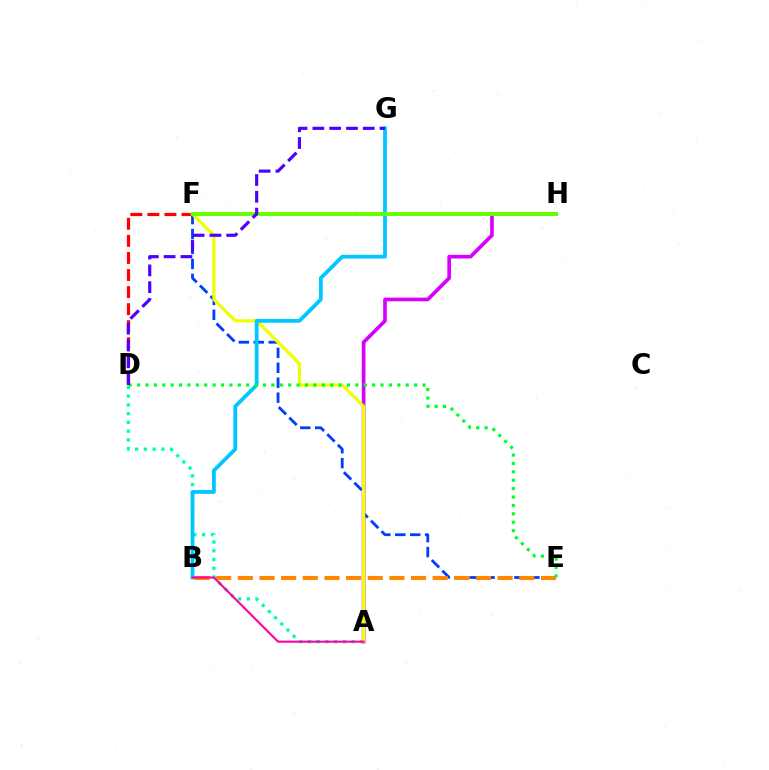{('E', 'F'): [{'color': '#003fff', 'line_style': 'dashed', 'thickness': 2.03}], ('A', 'D'): [{'color': '#00ffaf', 'line_style': 'dotted', 'thickness': 2.38}], ('A', 'H'): [{'color': '#d600ff', 'line_style': 'solid', 'thickness': 2.63}], ('D', 'F'): [{'color': '#ff0000', 'line_style': 'dashed', 'thickness': 2.32}], ('B', 'E'): [{'color': '#ff8800', 'line_style': 'dashed', 'thickness': 2.94}], ('A', 'F'): [{'color': '#eeff00', 'line_style': 'solid', 'thickness': 2.32}], ('B', 'G'): [{'color': '#00c7ff', 'line_style': 'solid', 'thickness': 2.73}], ('F', 'H'): [{'color': '#66ff00', 'line_style': 'solid', 'thickness': 2.85}], ('D', 'E'): [{'color': '#00ff27', 'line_style': 'dotted', 'thickness': 2.28}], ('D', 'G'): [{'color': '#4f00ff', 'line_style': 'dashed', 'thickness': 2.28}], ('A', 'B'): [{'color': '#ff00a0', 'line_style': 'solid', 'thickness': 1.51}]}